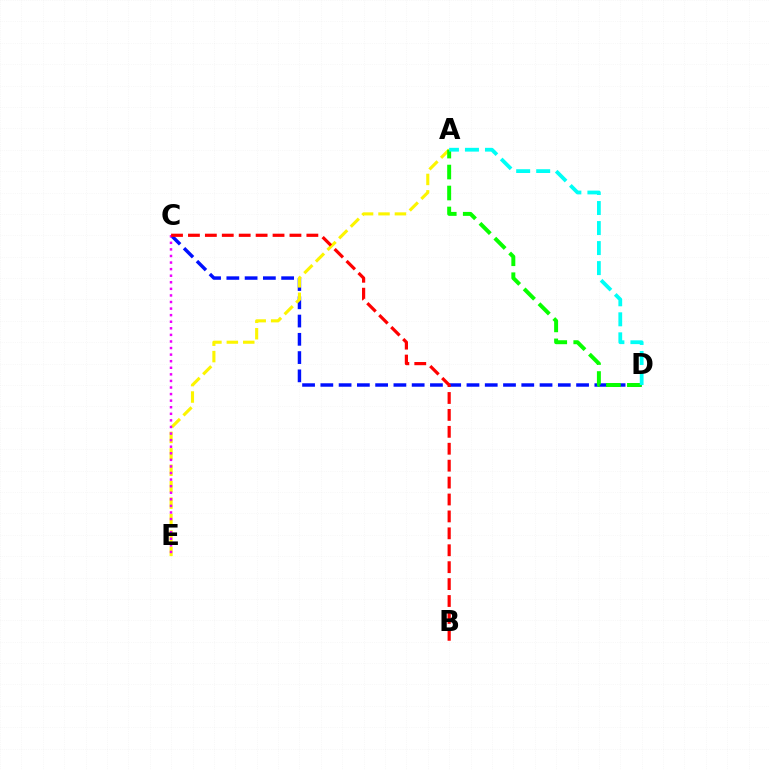{('C', 'D'): [{'color': '#0010ff', 'line_style': 'dashed', 'thickness': 2.48}], ('A', 'E'): [{'color': '#fcf500', 'line_style': 'dashed', 'thickness': 2.23}], ('C', 'E'): [{'color': '#ee00ff', 'line_style': 'dotted', 'thickness': 1.79}], ('A', 'D'): [{'color': '#08ff00', 'line_style': 'dashed', 'thickness': 2.85}, {'color': '#00fff6', 'line_style': 'dashed', 'thickness': 2.72}], ('B', 'C'): [{'color': '#ff0000', 'line_style': 'dashed', 'thickness': 2.3}]}